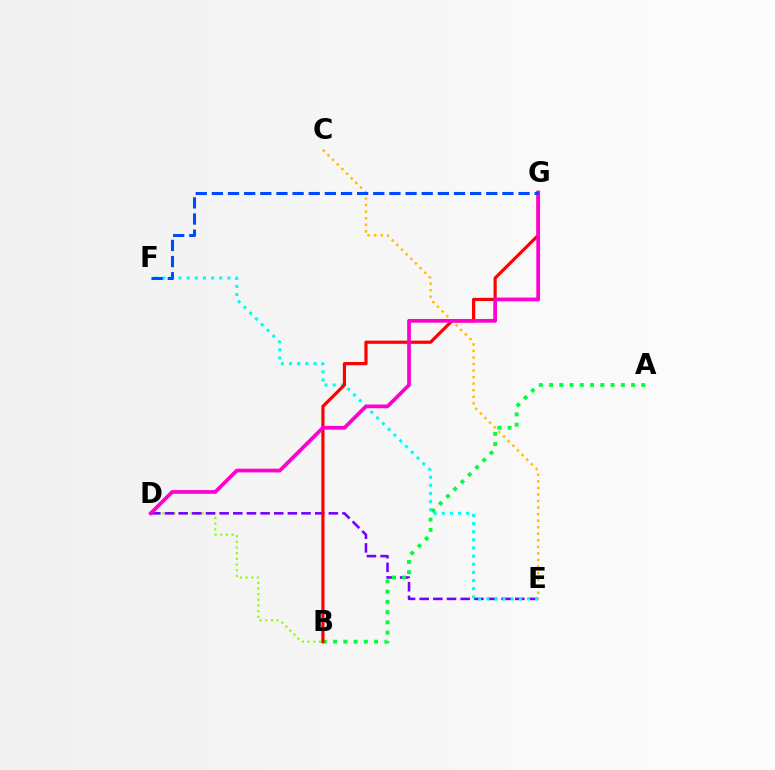{('C', 'E'): [{'color': '#ffbd00', 'line_style': 'dotted', 'thickness': 1.78}], ('B', 'D'): [{'color': '#84ff00', 'line_style': 'dotted', 'thickness': 1.54}], ('D', 'E'): [{'color': '#7200ff', 'line_style': 'dashed', 'thickness': 1.85}], ('E', 'F'): [{'color': '#00fff6', 'line_style': 'dotted', 'thickness': 2.21}], ('A', 'B'): [{'color': '#00ff39', 'line_style': 'dotted', 'thickness': 2.78}], ('B', 'G'): [{'color': '#ff0000', 'line_style': 'solid', 'thickness': 2.29}], ('D', 'G'): [{'color': '#ff00cf', 'line_style': 'solid', 'thickness': 2.69}], ('F', 'G'): [{'color': '#004bff', 'line_style': 'dashed', 'thickness': 2.19}]}